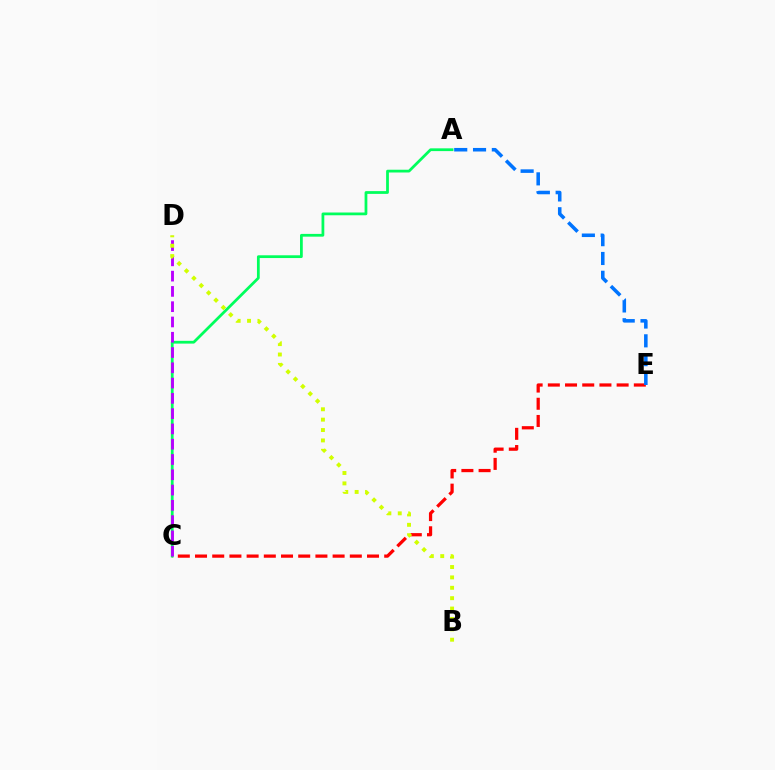{('C', 'E'): [{'color': '#ff0000', 'line_style': 'dashed', 'thickness': 2.34}], ('A', 'C'): [{'color': '#00ff5c', 'line_style': 'solid', 'thickness': 1.99}], ('C', 'D'): [{'color': '#b900ff', 'line_style': 'dashed', 'thickness': 2.08}], ('A', 'E'): [{'color': '#0074ff', 'line_style': 'dashed', 'thickness': 2.55}], ('B', 'D'): [{'color': '#d1ff00', 'line_style': 'dotted', 'thickness': 2.82}]}